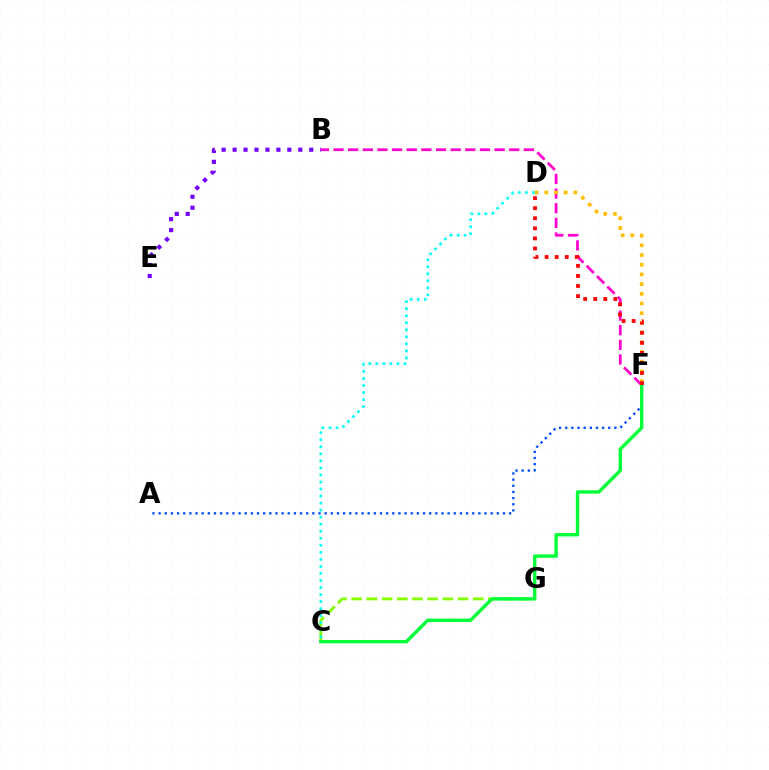{('A', 'F'): [{'color': '#004bff', 'line_style': 'dotted', 'thickness': 1.67}], ('C', 'G'): [{'color': '#84ff00', 'line_style': 'dashed', 'thickness': 2.06}], ('B', 'F'): [{'color': '#ff00cf', 'line_style': 'dashed', 'thickness': 1.99}], ('D', 'F'): [{'color': '#ffbd00', 'line_style': 'dotted', 'thickness': 2.63}, {'color': '#ff0000', 'line_style': 'dotted', 'thickness': 2.74}], ('B', 'E'): [{'color': '#7200ff', 'line_style': 'dotted', 'thickness': 2.97}], ('C', 'F'): [{'color': '#00ff39', 'line_style': 'solid', 'thickness': 2.43}], ('C', 'D'): [{'color': '#00fff6', 'line_style': 'dotted', 'thickness': 1.91}]}